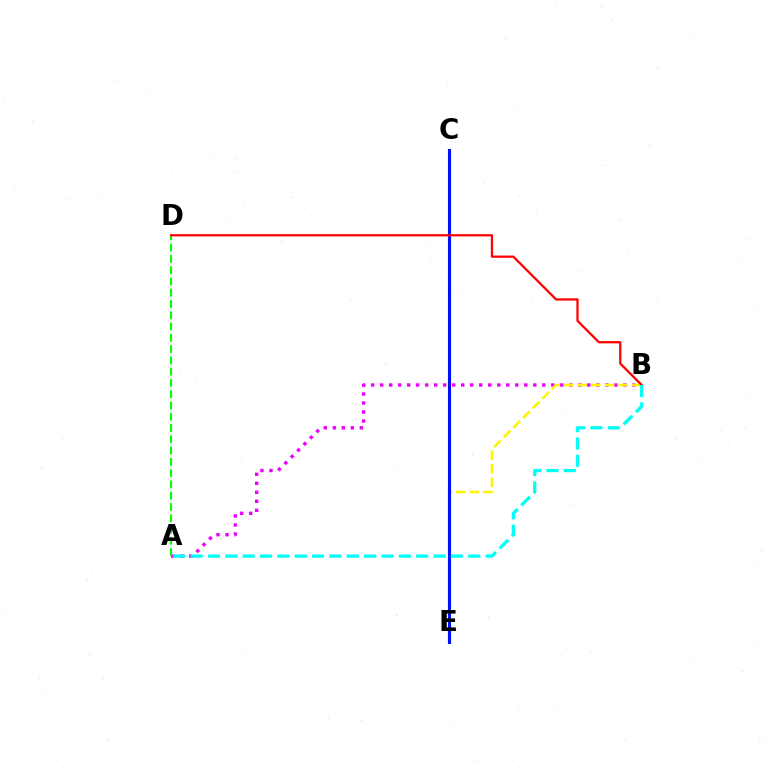{('A', 'B'): [{'color': '#ee00ff', 'line_style': 'dotted', 'thickness': 2.45}, {'color': '#00fff6', 'line_style': 'dashed', 'thickness': 2.36}], ('B', 'E'): [{'color': '#fcf500', 'line_style': 'dashed', 'thickness': 1.85}], ('A', 'D'): [{'color': '#08ff00', 'line_style': 'dashed', 'thickness': 1.53}], ('C', 'E'): [{'color': '#0010ff', 'line_style': 'solid', 'thickness': 2.23}], ('B', 'D'): [{'color': '#ff0000', 'line_style': 'solid', 'thickness': 1.62}]}